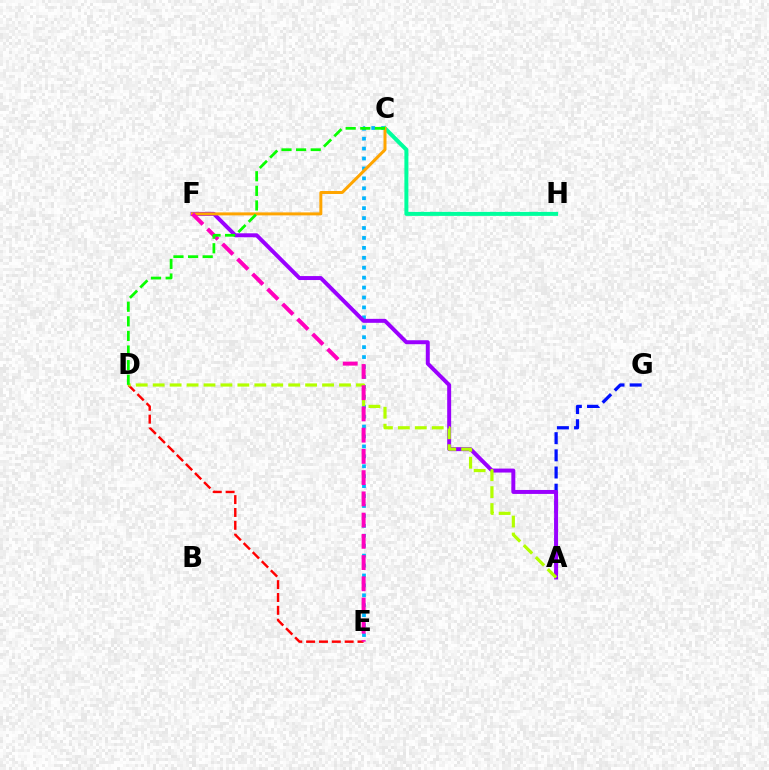{('D', 'E'): [{'color': '#ff0000', 'line_style': 'dashed', 'thickness': 1.74}], ('A', 'G'): [{'color': '#0010ff', 'line_style': 'dashed', 'thickness': 2.33}], ('C', 'E'): [{'color': '#00b5ff', 'line_style': 'dotted', 'thickness': 2.7}], ('A', 'F'): [{'color': '#9b00ff', 'line_style': 'solid', 'thickness': 2.85}], ('C', 'H'): [{'color': '#00ff9d', 'line_style': 'solid', 'thickness': 2.88}], ('C', 'F'): [{'color': '#ffa500', 'line_style': 'solid', 'thickness': 2.16}], ('A', 'D'): [{'color': '#b3ff00', 'line_style': 'dashed', 'thickness': 2.3}], ('E', 'F'): [{'color': '#ff00bd', 'line_style': 'dashed', 'thickness': 2.88}], ('C', 'D'): [{'color': '#08ff00', 'line_style': 'dashed', 'thickness': 1.98}]}